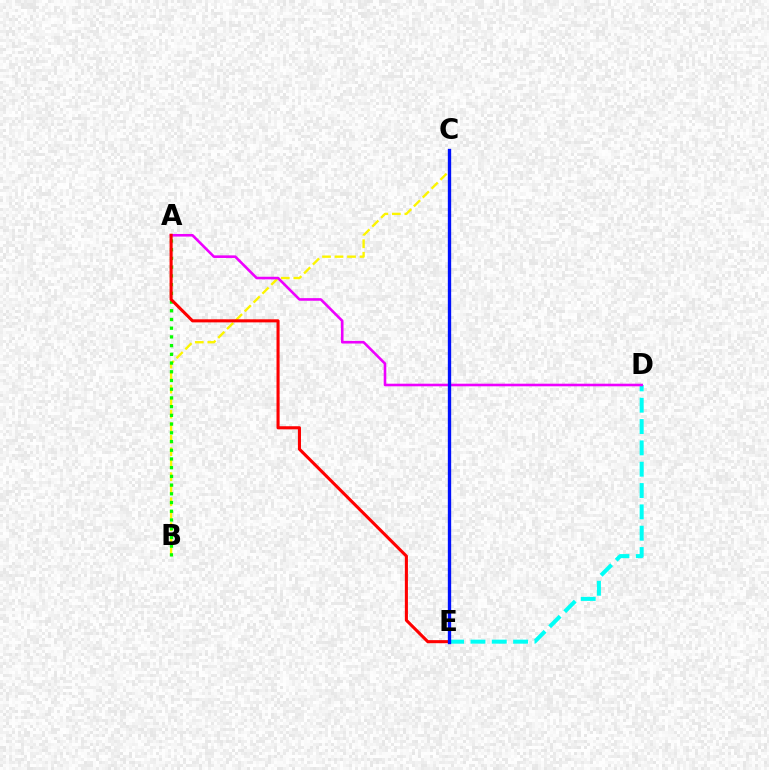{('B', 'C'): [{'color': '#fcf500', 'line_style': 'dashed', 'thickness': 1.7}], ('D', 'E'): [{'color': '#00fff6', 'line_style': 'dashed', 'thickness': 2.9}], ('A', 'B'): [{'color': '#08ff00', 'line_style': 'dotted', 'thickness': 2.37}], ('A', 'D'): [{'color': '#ee00ff', 'line_style': 'solid', 'thickness': 1.88}], ('A', 'E'): [{'color': '#ff0000', 'line_style': 'solid', 'thickness': 2.22}], ('C', 'E'): [{'color': '#0010ff', 'line_style': 'solid', 'thickness': 2.4}]}